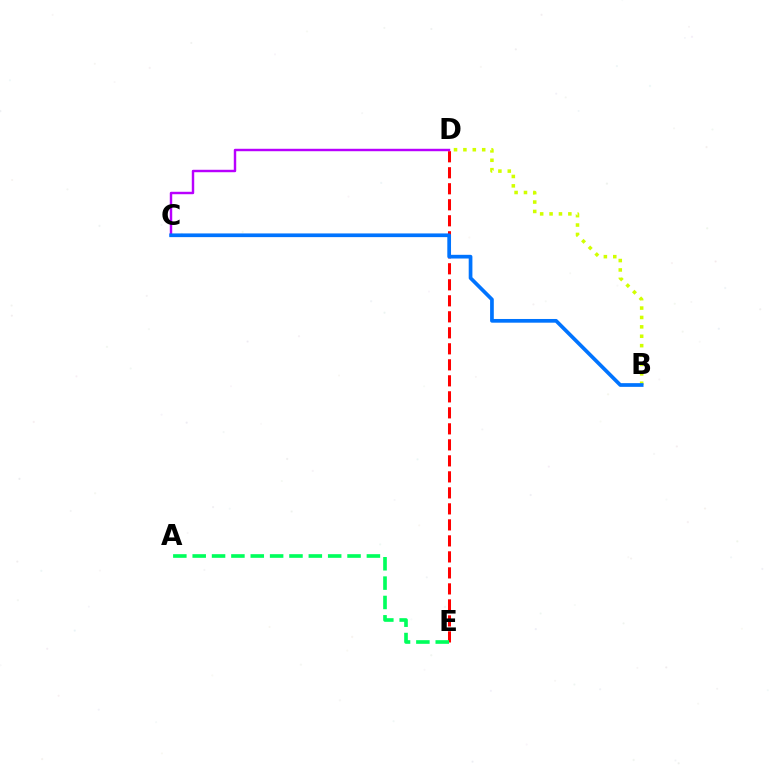{('B', 'D'): [{'color': '#d1ff00', 'line_style': 'dotted', 'thickness': 2.55}], ('D', 'E'): [{'color': '#ff0000', 'line_style': 'dashed', 'thickness': 2.17}], ('A', 'E'): [{'color': '#00ff5c', 'line_style': 'dashed', 'thickness': 2.63}], ('C', 'D'): [{'color': '#b900ff', 'line_style': 'solid', 'thickness': 1.76}], ('B', 'C'): [{'color': '#0074ff', 'line_style': 'solid', 'thickness': 2.67}]}